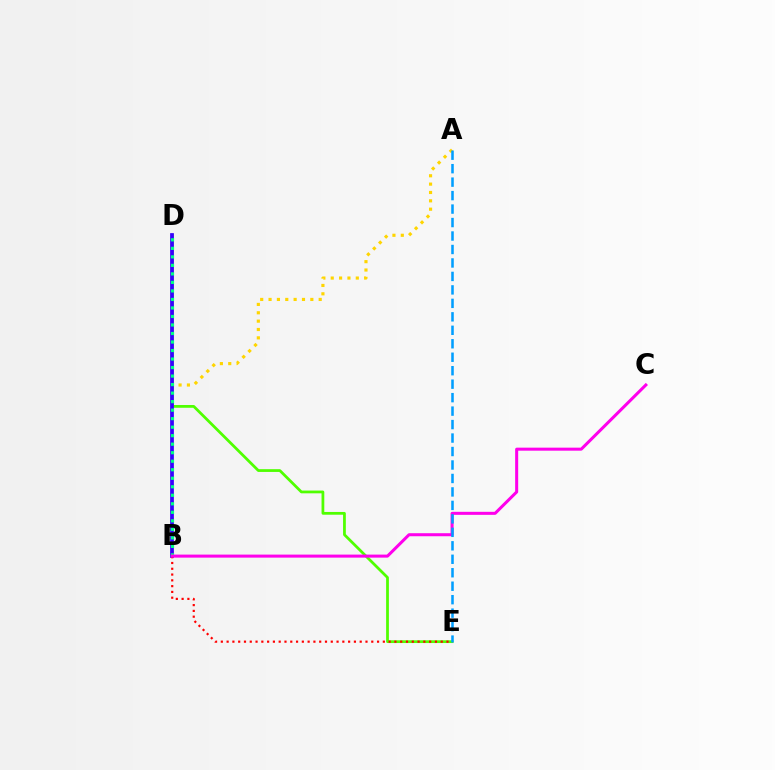{('D', 'E'): [{'color': '#4fff00', 'line_style': 'solid', 'thickness': 1.99}], ('A', 'B'): [{'color': '#ffd500', 'line_style': 'dotted', 'thickness': 2.27}], ('B', 'D'): [{'color': '#3700ff', 'line_style': 'solid', 'thickness': 2.69}, {'color': '#00ff86', 'line_style': 'dotted', 'thickness': 2.31}], ('B', 'E'): [{'color': '#ff0000', 'line_style': 'dotted', 'thickness': 1.57}], ('B', 'C'): [{'color': '#ff00ed', 'line_style': 'solid', 'thickness': 2.18}], ('A', 'E'): [{'color': '#009eff', 'line_style': 'dashed', 'thickness': 1.83}]}